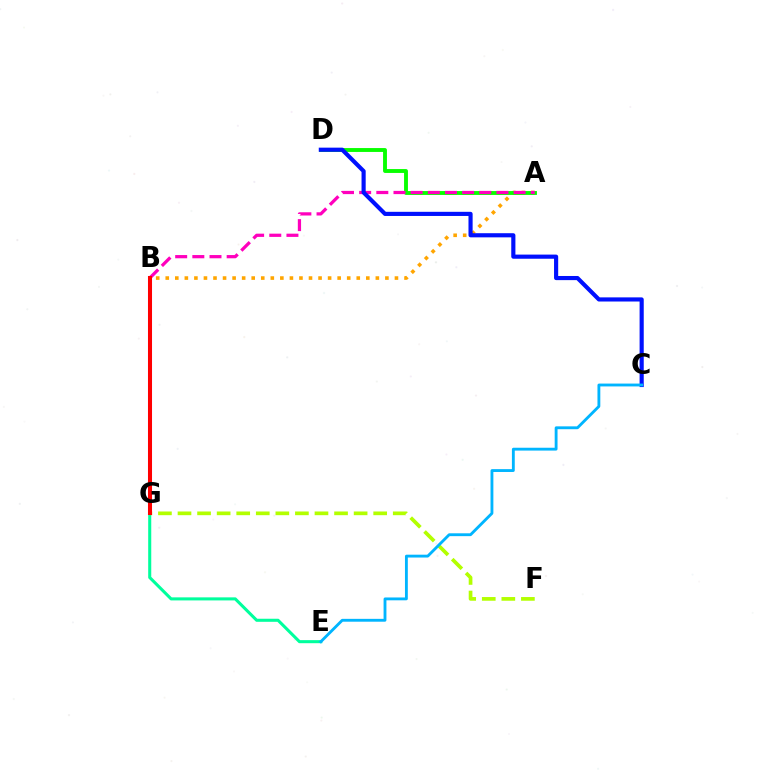{('B', 'G'): [{'color': '#9b00ff', 'line_style': 'solid', 'thickness': 2.92}, {'color': '#ff0000', 'line_style': 'solid', 'thickness': 2.88}], ('A', 'B'): [{'color': '#ffa500', 'line_style': 'dotted', 'thickness': 2.59}, {'color': '#ff00bd', 'line_style': 'dashed', 'thickness': 2.33}], ('A', 'D'): [{'color': '#08ff00', 'line_style': 'solid', 'thickness': 2.8}], ('E', 'G'): [{'color': '#00ff9d', 'line_style': 'solid', 'thickness': 2.2}], ('F', 'G'): [{'color': '#b3ff00', 'line_style': 'dashed', 'thickness': 2.66}], ('C', 'D'): [{'color': '#0010ff', 'line_style': 'solid', 'thickness': 2.98}], ('C', 'E'): [{'color': '#00b5ff', 'line_style': 'solid', 'thickness': 2.05}]}